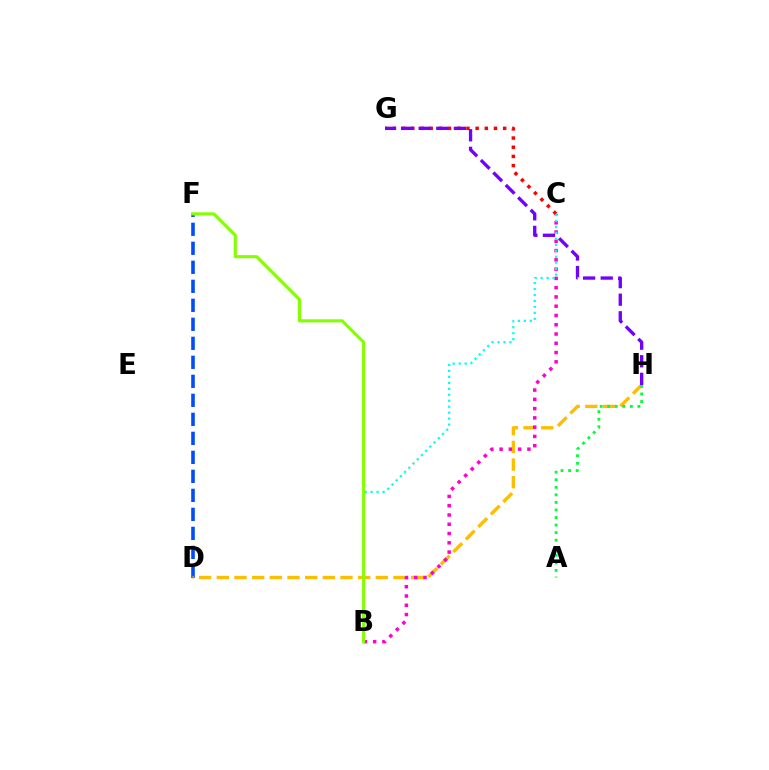{('D', 'F'): [{'color': '#004bff', 'line_style': 'dashed', 'thickness': 2.58}], ('D', 'H'): [{'color': '#ffbd00', 'line_style': 'dashed', 'thickness': 2.4}], ('B', 'C'): [{'color': '#ff00cf', 'line_style': 'dotted', 'thickness': 2.52}, {'color': '#00fff6', 'line_style': 'dotted', 'thickness': 1.62}], ('C', 'G'): [{'color': '#ff0000', 'line_style': 'dotted', 'thickness': 2.5}], ('G', 'H'): [{'color': '#7200ff', 'line_style': 'dashed', 'thickness': 2.39}], ('A', 'H'): [{'color': '#00ff39', 'line_style': 'dotted', 'thickness': 2.05}], ('B', 'F'): [{'color': '#84ff00', 'line_style': 'solid', 'thickness': 2.25}]}